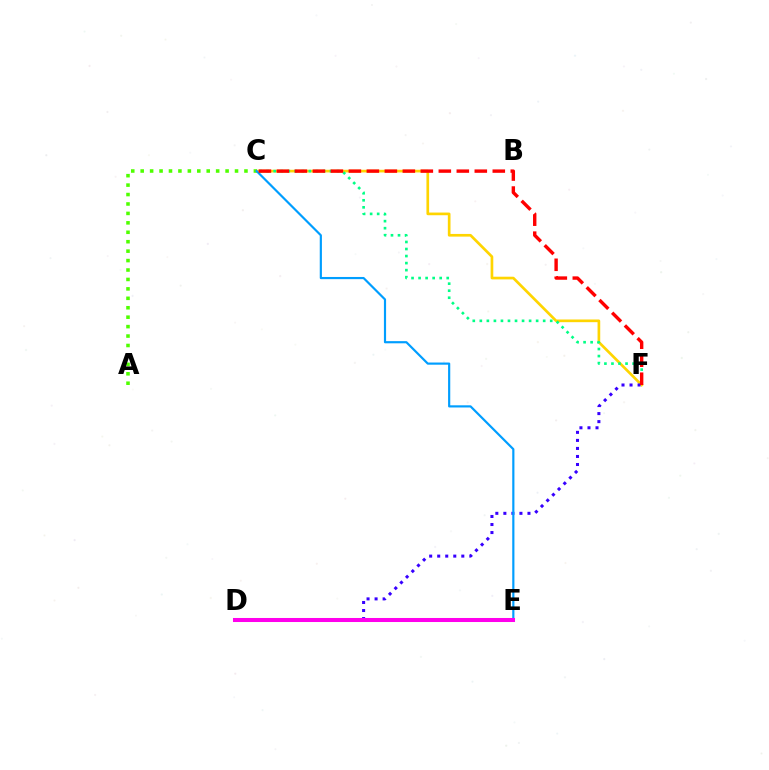{('C', 'F'): [{'color': '#ffd500', 'line_style': 'solid', 'thickness': 1.93}, {'color': '#00ff86', 'line_style': 'dotted', 'thickness': 1.91}, {'color': '#ff0000', 'line_style': 'dashed', 'thickness': 2.44}], ('D', 'F'): [{'color': '#3700ff', 'line_style': 'dotted', 'thickness': 2.18}], ('A', 'C'): [{'color': '#4fff00', 'line_style': 'dotted', 'thickness': 2.56}], ('C', 'E'): [{'color': '#009eff', 'line_style': 'solid', 'thickness': 1.57}], ('D', 'E'): [{'color': '#ff00ed', 'line_style': 'solid', 'thickness': 2.91}]}